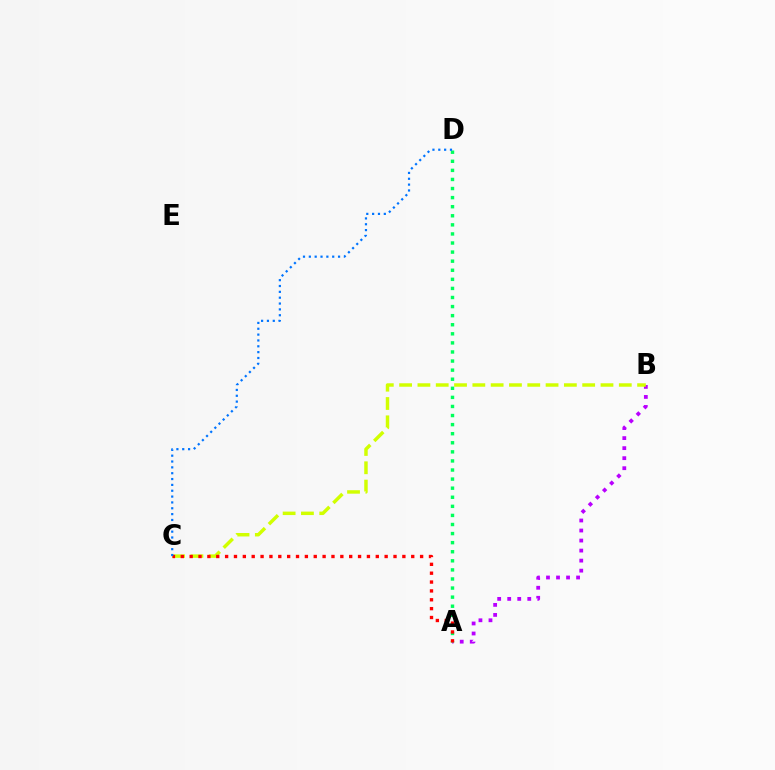{('A', 'B'): [{'color': '#b900ff', 'line_style': 'dotted', 'thickness': 2.73}], ('A', 'D'): [{'color': '#00ff5c', 'line_style': 'dotted', 'thickness': 2.47}], ('B', 'C'): [{'color': '#d1ff00', 'line_style': 'dashed', 'thickness': 2.49}], ('A', 'C'): [{'color': '#ff0000', 'line_style': 'dotted', 'thickness': 2.41}], ('C', 'D'): [{'color': '#0074ff', 'line_style': 'dotted', 'thickness': 1.59}]}